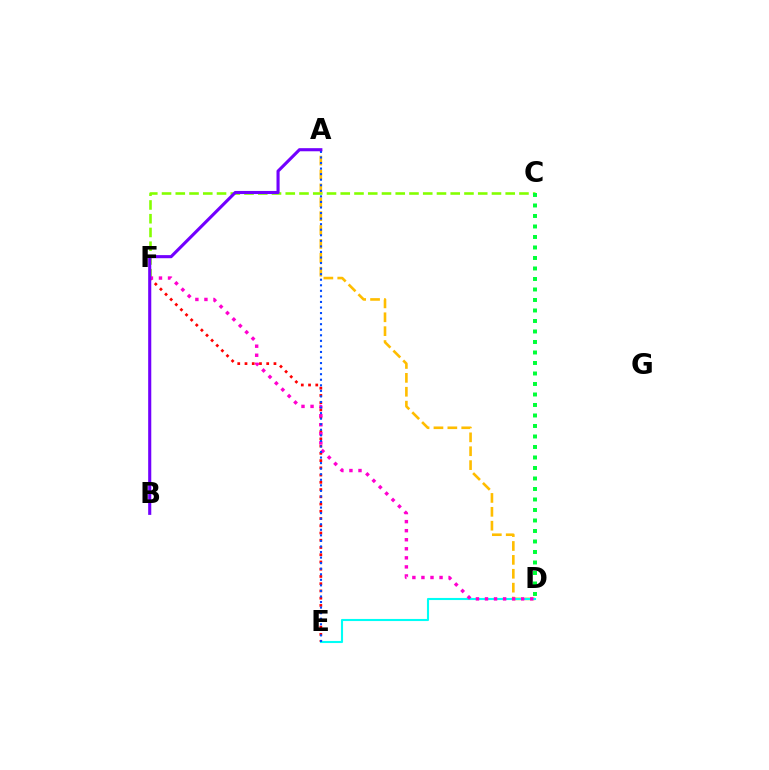{('C', 'F'): [{'color': '#84ff00', 'line_style': 'dashed', 'thickness': 1.87}], ('E', 'F'): [{'color': '#ff0000', 'line_style': 'dotted', 'thickness': 1.97}], ('A', 'D'): [{'color': '#ffbd00', 'line_style': 'dashed', 'thickness': 1.89}], ('D', 'E'): [{'color': '#00fff6', 'line_style': 'solid', 'thickness': 1.51}], ('D', 'F'): [{'color': '#ff00cf', 'line_style': 'dotted', 'thickness': 2.46}], ('C', 'D'): [{'color': '#00ff39', 'line_style': 'dotted', 'thickness': 2.85}], ('A', 'E'): [{'color': '#004bff', 'line_style': 'dotted', 'thickness': 1.51}], ('A', 'B'): [{'color': '#7200ff', 'line_style': 'solid', 'thickness': 2.23}]}